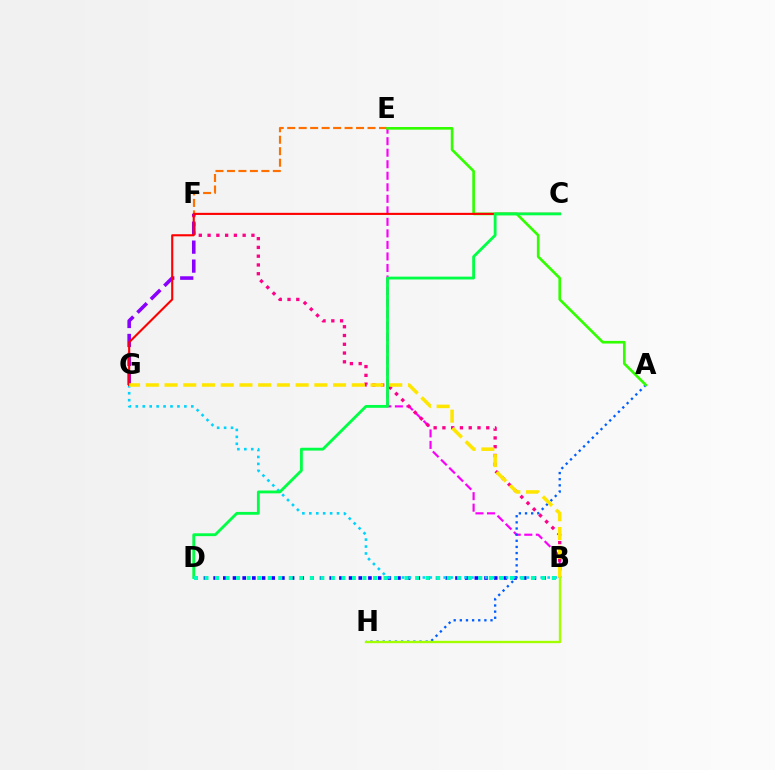{('B', 'E'): [{'color': '#fa00f9', 'line_style': 'dashed', 'thickness': 1.57}], ('E', 'F'): [{'color': '#ff7000', 'line_style': 'dashed', 'thickness': 1.56}], ('B', 'D'): [{'color': '#1900ff', 'line_style': 'dotted', 'thickness': 2.63}, {'color': '#00ffbb', 'line_style': 'dotted', 'thickness': 2.86}], ('A', 'H'): [{'color': '#005dff', 'line_style': 'dotted', 'thickness': 1.67}], ('B', 'F'): [{'color': '#ff0088', 'line_style': 'dotted', 'thickness': 2.38}], ('B', 'G'): [{'color': '#00d3ff', 'line_style': 'dotted', 'thickness': 1.88}, {'color': '#ffe600', 'line_style': 'dashed', 'thickness': 2.54}], ('A', 'E'): [{'color': '#31ff00', 'line_style': 'solid', 'thickness': 1.91}], ('F', 'G'): [{'color': '#8a00ff', 'line_style': 'dashed', 'thickness': 2.58}], ('C', 'G'): [{'color': '#ff0000', 'line_style': 'solid', 'thickness': 1.52}], ('B', 'H'): [{'color': '#a2ff00', 'line_style': 'solid', 'thickness': 1.7}], ('C', 'D'): [{'color': '#00ff45', 'line_style': 'solid', 'thickness': 2.04}]}